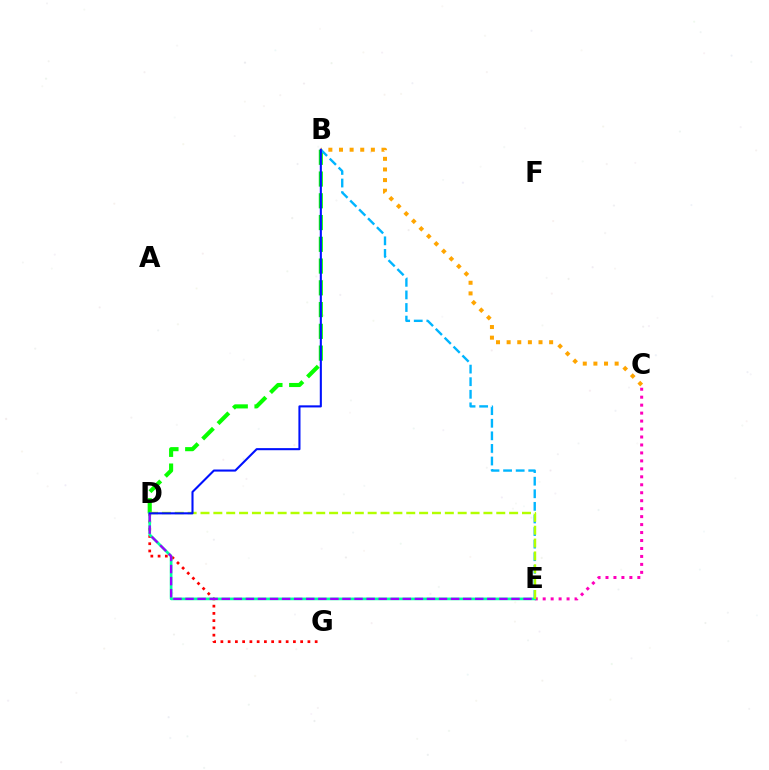{('C', 'E'): [{'color': '#ff00bd', 'line_style': 'dotted', 'thickness': 2.16}], ('B', 'D'): [{'color': '#08ff00', 'line_style': 'dashed', 'thickness': 2.96}, {'color': '#0010ff', 'line_style': 'solid', 'thickness': 1.5}], ('D', 'G'): [{'color': '#ff0000', 'line_style': 'dotted', 'thickness': 1.97}], ('B', 'E'): [{'color': '#00b5ff', 'line_style': 'dashed', 'thickness': 1.71}], ('D', 'E'): [{'color': '#00ff9d', 'line_style': 'solid', 'thickness': 1.94}, {'color': '#b3ff00', 'line_style': 'dashed', 'thickness': 1.75}, {'color': '#9b00ff', 'line_style': 'dashed', 'thickness': 1.64}], ('B', 'C'): [{'color': '#ffa500', 'line_style': 'dotted', 'thickness': 2.89}]}